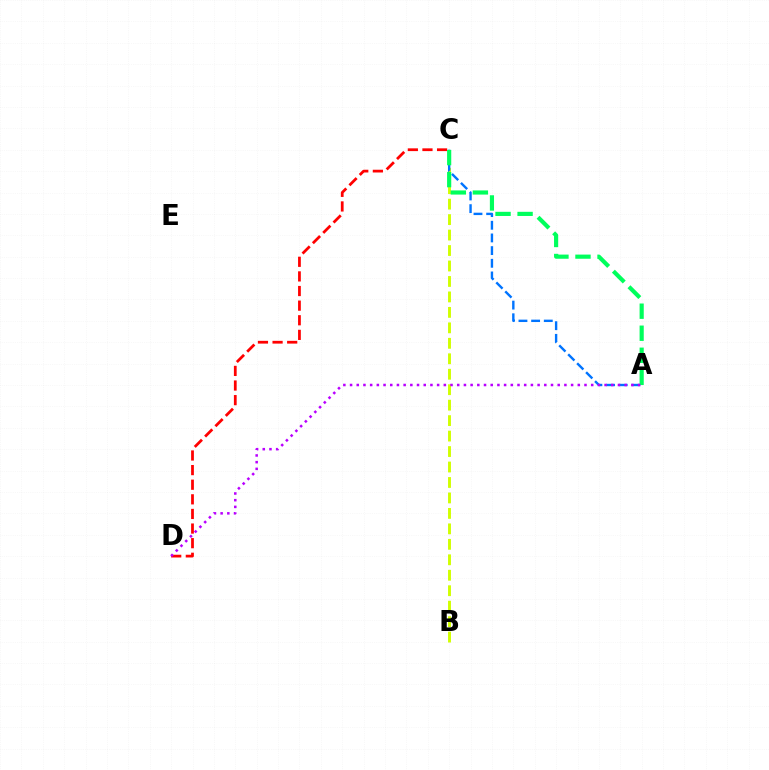{('C', 'D'): [{'color': '#ff0000', 'line_style': 'dashed', 'thickness': 1.99}], ('B', 'C'): [{'color': '#d1ff00', 'line_style': 'dashed', 'thickness': 2.1}], ('A', 'C'): [{'color': '#0074ff', 'line_style': 'dashed', 'thickness': 1.72}, {'color': '#00ff5c', 'line_style': 'dashed', 'thickness': 2.99}], ('A', 'D'): [{'color': '#b900ff', 'line_style': 'dotted', 'thickness': 1.82}]}